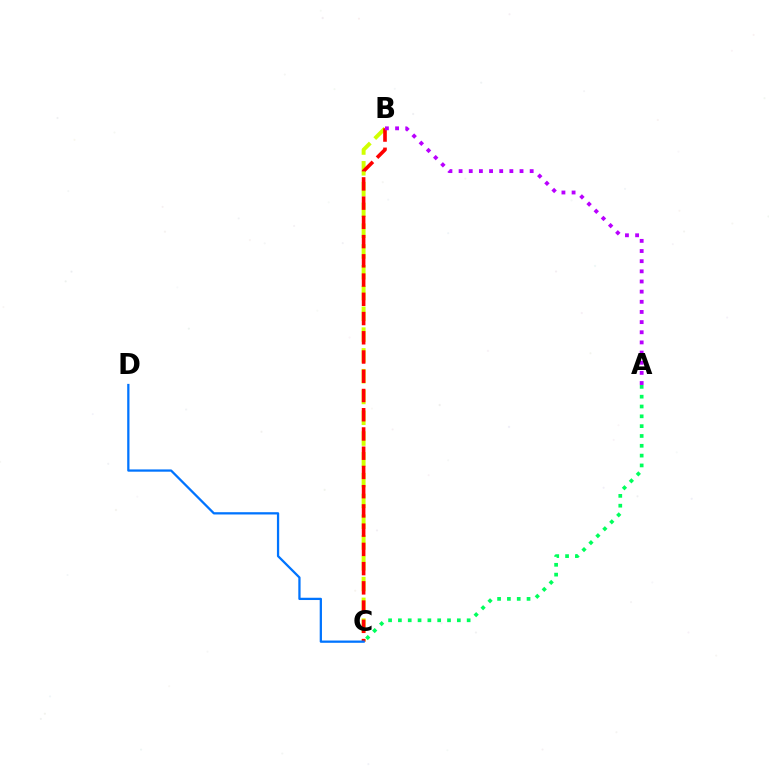{('A', 'C'): [{'color': '#00ff5c', 'line_style': 'dotted', 'thickness': 2.67}], ('B', 'C'): [{'color': '#d1ff00', 'line_style': 'dashed', 'thickness': 2.82}, {'color': '#ff0000', 'line_style': 'dashed', 'thickness': 2.61}], ('C', 'D'): [{'color': '#0074ff', 'line_style': 'solid', 'thickness': 1.63}], ('A', 'B'): [{'color': '#b900ff', 'line_style': 'dotted', 'thickness': 2.76}]}